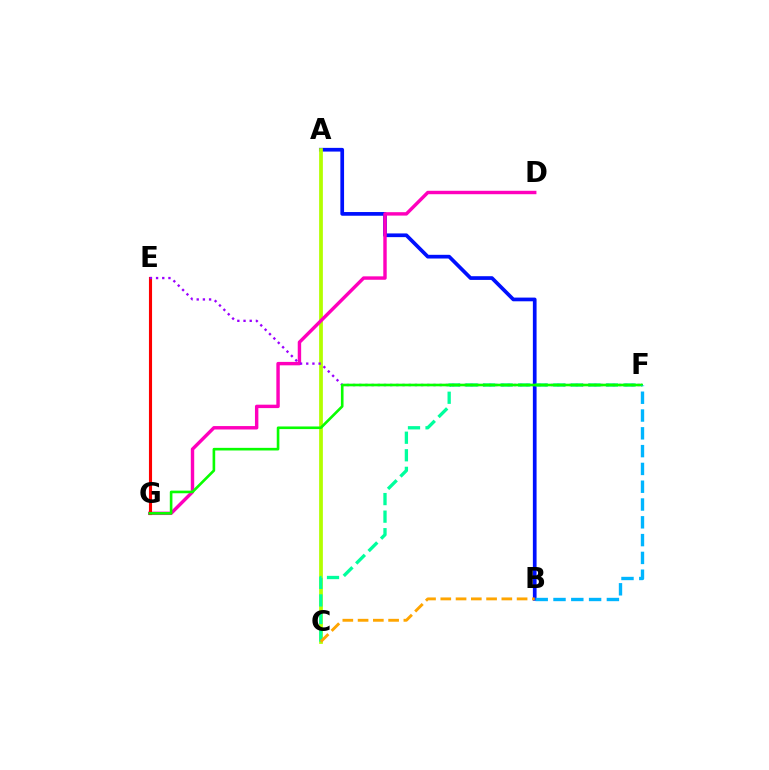{('A', 'B'): [{'color': '#0010ff', 'line_style': 'solid', 'thickness': 2.67}], ('A', 'C'): [{'color': '#b3ff00', 'line_style': 'solid', 'thickness': 2.7}], ('C', 'F'): [{'color': '#00ff9d', 'line_style': 'dashed', 'thickness': 2.38}], ('D', 'G'): [{'color': '#ff00bd', 'line_style': 'solid', 'thickness': 2.46}], ('E', 'G'): [{'color': '#ff0000', 'line_style': 'solid', 'thickness': 2.24}], ('E', 'F'): [{'color': '#9b00ff', 'line_style': 'dotted', 'thickness': 1.68}], ('F', 'G'): [{'color': '#08ff00', 'line_style': 'solid', 'thickness': 1.89}], ('B', 'C'): [{'color': '#ffa500', 'line_style': 'dashed', 'thickness': 2.07}], ('B', 'F'): [{'color': '#00b5ff', 'line_style': 'dashed', 'thickness': 2.42}]}